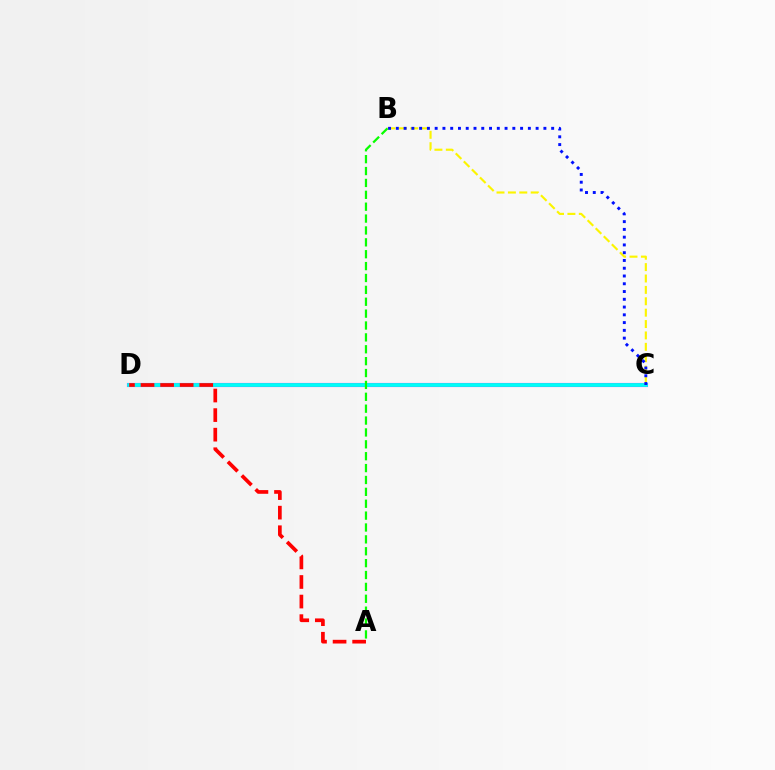{('C', 'D'): [{'color': '#ee00ff', 'line_style': 'solid', 'thickness': 2.96}, {'color': '#00fff6', 'line_style': 'solid', 'thickness': 2.73}], ('B', 'C'): [{'color': '#fcf500', 'line_style': 'dashed', 'thickness': 1.55}, {'color': '#0010ff', 'line_style': 'dotted', 'thickness': 2.11}], ('A', 'D'): [{'color': '#ff0000', 'line_style': 'dashed', 'thickness': 2.66}], ('A', 'B'): [{'color': '#08ff00', 'line_style': 'dashed', 'thickness': 1.61}]}